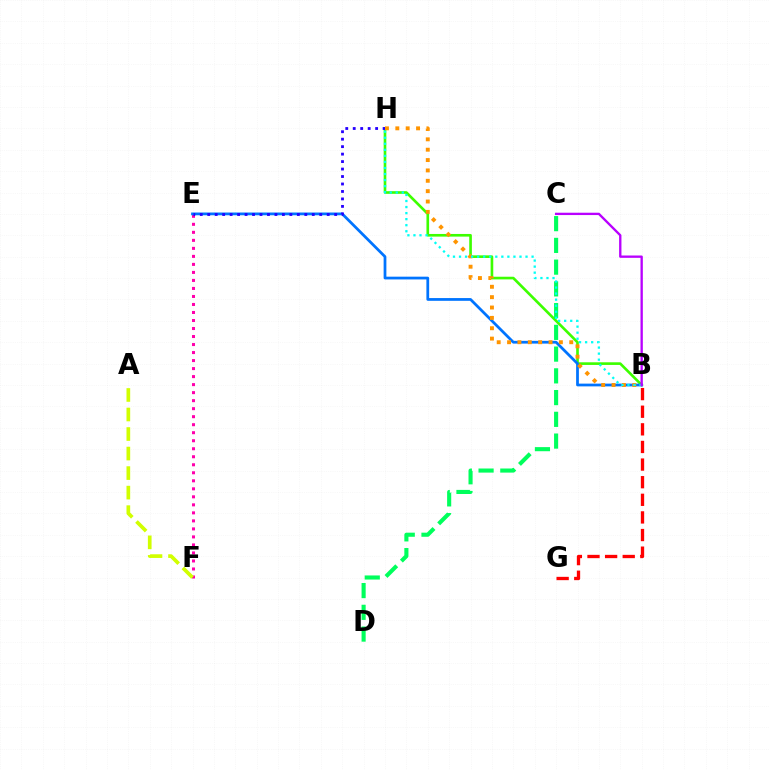{('B', 'H'): [{'color': '#3dff00', 'line_style': 'solid', 'thickness': 1.9}, {'color': '#ff9400', 'line_style': 'dotted', 'thickness': 2.82}, {'color': '#00fff6', 'line_style': 'dotted', 'thickness': 1.64}], ('E', 'F'): [{'color': '#ff00ac', 'line_style': 'dotted', 'thickness': 2.18}], ('B', 'E'): [{'color': '#0074ff', 'line_style': 'solid', 'thickness': 1.99}], ('E', 'H'): [{'color': '#2500ff', 'line_style': 'dotted', 'thickness': 2.03}], ('B', 'G'): [{'color': '#ff0000', 'line_style': 'dashed', 'thickness': 2.39}], ('C', 'D'): [{'color': '#00ff5c', 'line_style': 'dashed', 'thickness': 2.95}], ('B', 'C'): [{'color': '#b900ff', 'line_style': 'solid', 'thickness': 1.68}], ('A', 'F'): [{'color': '#d1ff00', 'line_style': 'dashed', 'thickness': 2.65}]}